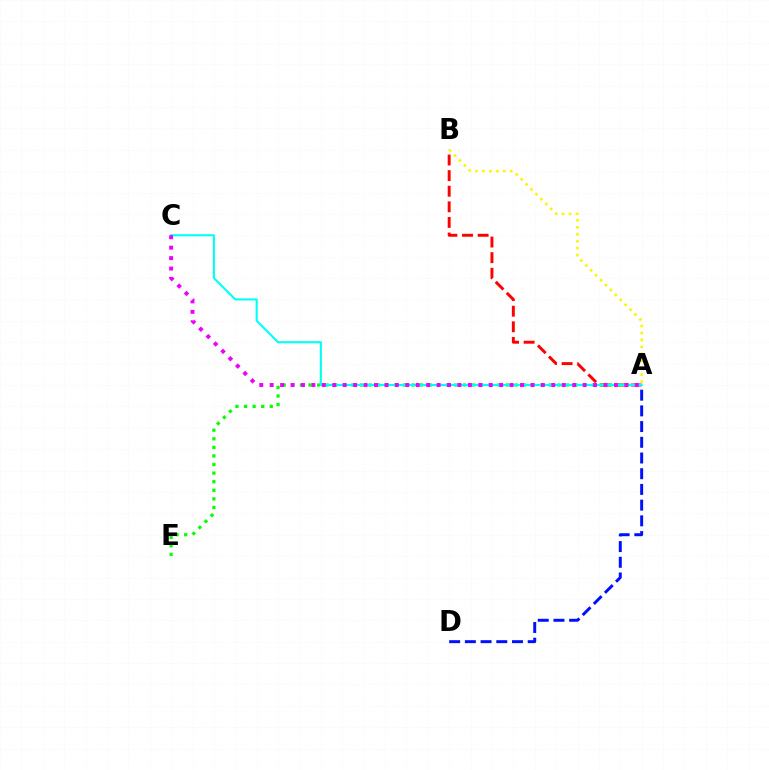{('A', 'B'): [{'color': '#ff0000', 'line_style': 'dashed', 'thickness': 2.12}, {'color': '#fcf500', 'line_style': 'dotted', 'thickness': 1.89}], ('A', 'D'): [{'color': '#0010ff', 'line_style': 'dashed', 'thickness': 2.13}], ('A', 'E'): [{'color': '#08ff00', 'line_style': 'dotted', 'thickness': 2.33}], ('A', 'C'): [{'color': '#00fff6', 'line_style': 'solid', 'thickness': 1.51}, {'color': '#ee00ff', 'line_style': 'dotted', 'thickness': 2.83}]}